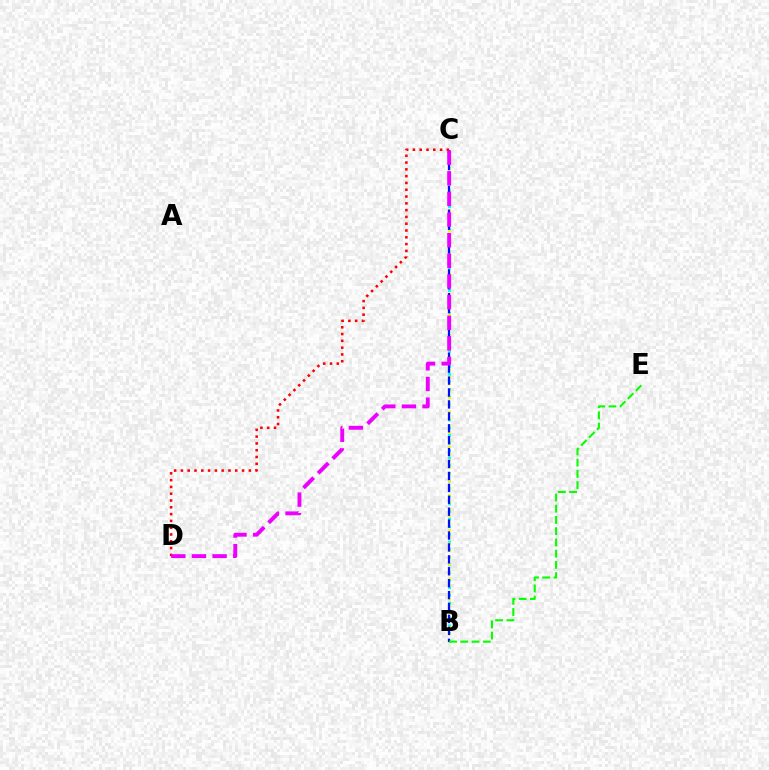{('B', 'C'): [{'color': '#00fff6', 'line_style': 'dotted', 'thickness': 2.07}, {'color': '#fcf500', 'line_style': 'dotted', 'thickness': 1.89}, {'color': '#0010ff', 'line_style': 'dashed', 'thickness': 1.62}], ('C', 'D'): [{'color': '#ff0000', 'line_style': 'dotted', 'thickness': 1.85}, {'color': '#ee00ff', 'line_style': 'dashed', 'thickness': 2.8}], ('B', 'E'): [{'color': '#08ff00', 'line_style': 'dashed', 'thickness': 1.53}]}